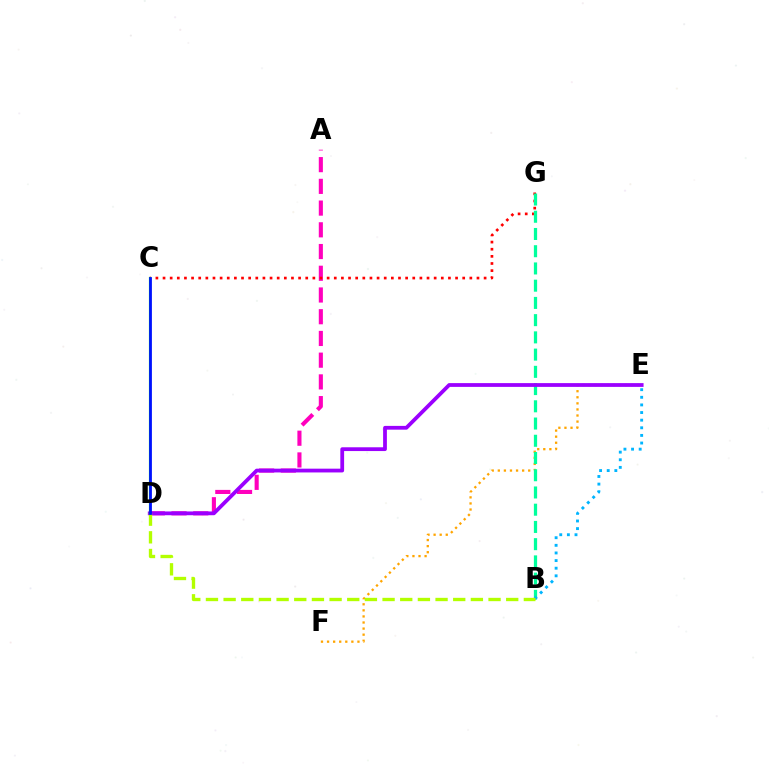{('A', 'D'): [{'color': '#ff00bd', 'line_style': 'dashed', 'thickness': 2.95}], ('C', 'G'): [{'color': '#ff0000', 'line_style': 'dotted', 'thickness': 1.94}], ('E', 'F'): [{'color': '#ffa500', 'line_style': 'dotted', 'thickness': 1.65}], ('B', 'G'): [{'color': '#00ff9d', 'line_style': 'dashed', 'thickness': 2.34}], ('B', 'E'): [{'color': '#00b5ff', 'line_style': 'dotted', 'thickness': 2.07}], ('D', 'E'): [{'color': '#9b00ff', 'line_style': 'solid', 'thickness': 2.72}], ('B', 'D'): [{'color': '#b3ff00', 'line_style': 'dashed', 'thickness': 2.4}], ('C', 'D'): [{'color': '#08ff00', 'line_style': 'solid', 'thickness': 1.56}, {'color': '#0010ff', 'line_style': 'solid', 'thickness': 2.01}]}